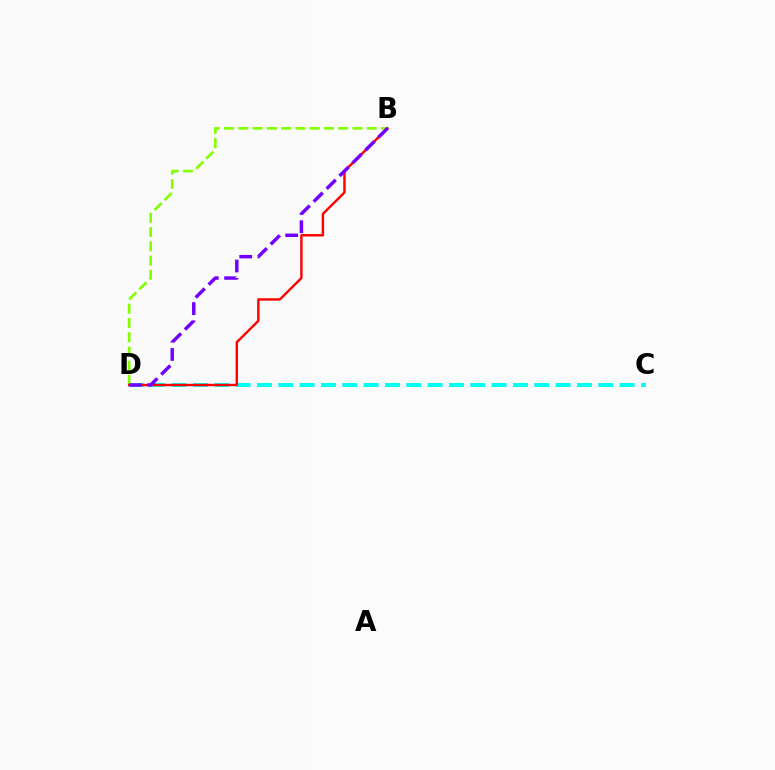{('B', 'D'): [{'color': '#84ff00', 'line_style': 'dashed', 'thickness': 1.94}, {'color': '#ff0000', 'line_style': 'solid', 'thickness': 1.73}, {'color': '#7200ff', 'line_style': 'dashed', 'thickness': 2.48}], ('C', 'D'): [{'color': '#00fff6', 'line_style': 'dashed', 'thickness': 2.9}]}